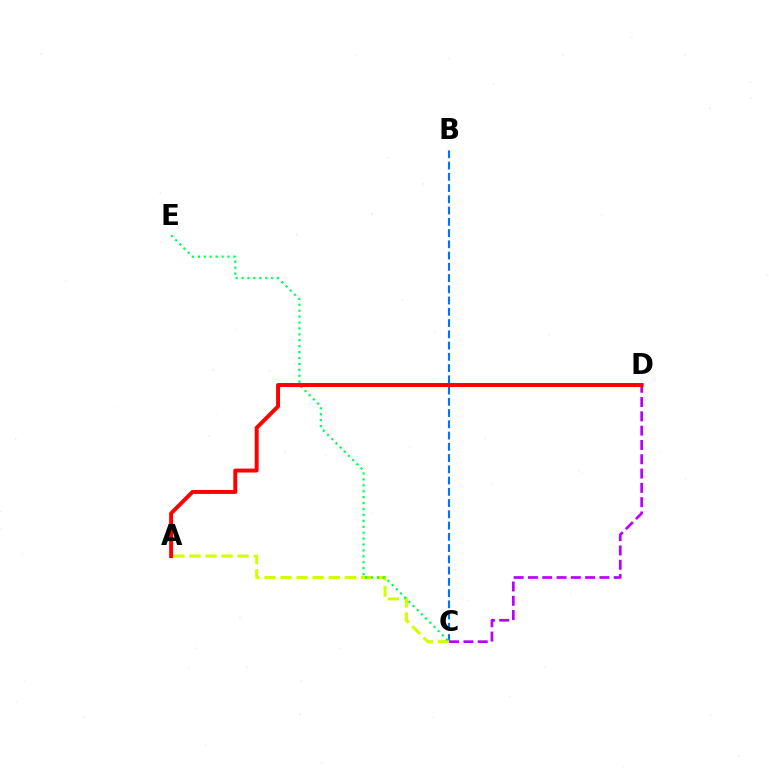{('B', 'C'): [{'color': '#0074ff', 'line_style': 'dashed', 'thickness': 1.53}], ('A', 'C'): [{'color': '#d1ff00', 'line_style': 'dashed', 'thickness': 2.19}], ('C', 'D'): [{'color': '#b900ff', 'line_style': 'dashed', 'thickness': 1.94}], ('C', 'E'): [{'color': '#00ff5c', 'line_style': 'dotted', 'thickness': 1.61}], ('A', 'D'): [{'color': '#ff0000', 'line_style': 'solid', 'thickness': 2.84}]}